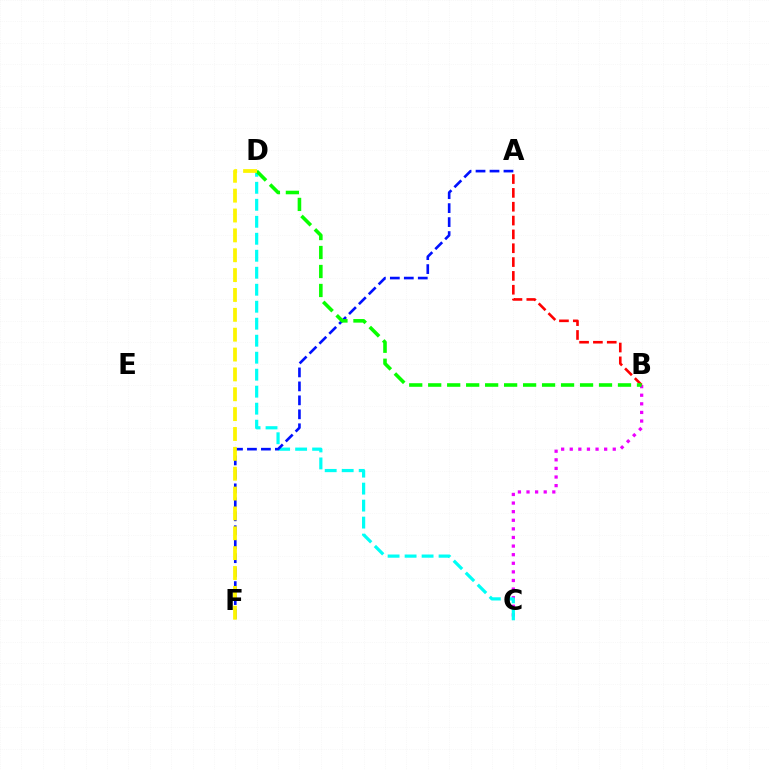{('B', 'C'): [{'color': '#ee00ff', 'line_style': 'dotted', 'thickness': 2.34}], ('A', 'B'): [{'color': '#ff0000', 'line_style': 'dashed', 'thickness': 1.88}], ('C', 'D'): [{'color': '#00fff6', 'line_style': 'dashed', 'thickness': 2.31}], ('A', 'F'): [{'color': '#0010ff', 'line_style': 'dashed', 'thickness': 1.9}], ('B', 'D'): [{'color': '#08ff00', 'line_style': 'dashed', 'thickness': 2.58}], ('D', 'F'): [{'color': '#fcf500', 'line_style': 'dashed', 'thickness': 2.7}]}